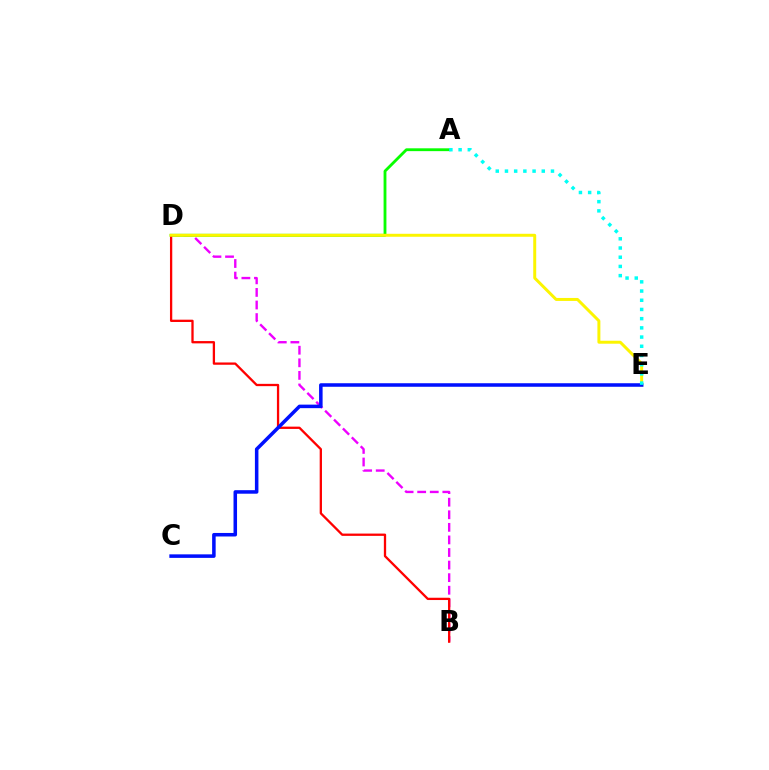{('B', 'D'): [{'color': '#ee00ff', 'line_style': 'dashed', 'thickness': 1.71}, {'color': '#ff0000', 'line_style': 'solid', 'thickness': 1.65}], ('A', 'D'): [{'color': '#08ff00', 'line_style': 'solid', 'thickness': 2.04}], ('D', 'E'): [{'color': '#fcf500', 'line_style': 'solid', 'thickness': 2.14}], ('C', 'E'): [{'color': '#0010ff', 'line_style': 'solid', 'thickness': 2.54}], ('A', 'E'): [{'color': '#00fff6', 'line_style': 'dotted', 'thickness': 2.5}]}